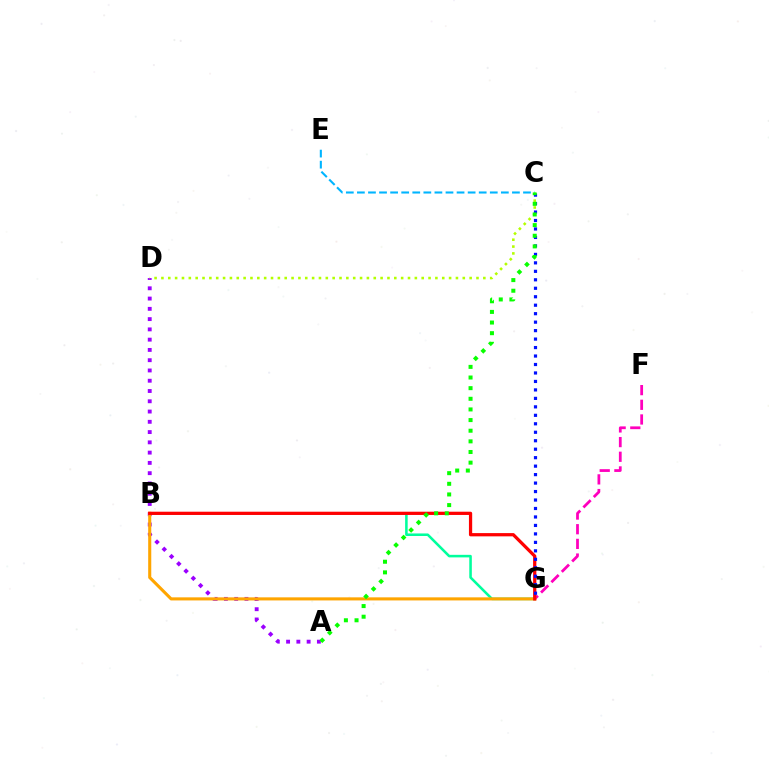{('B', 'G'): [{'color': '#00ff9d', 'line_style': 'solid', 'thickness': 1.84}, {'color': '#ffa500', 'line_style': 'solid', 'thickness': 2.22}, {'color': '#ff0000', 'line_style': 'solid', 'thickness': 2.34}], ('F', 'G'): [{'color': '#ff00bd', 'line_style': 'dashed', 'thickness': 1.99}], ('A', 'D'): [{'color': '#9b00ff', 'line_style': 'dotted', 'thickness': 2.79}], ('C', 'D'): [{'color': '#b3ff00', 'line_style': 'dotted', 'thickness': 1.86}], ('C', 'E'): [{'color': '#00b5ff', 'line_style': 'dashed', 'thickness': 1.5}], ('C', 'G'): [{'color': '#0010ff', 'line_style': 'dotted', 'thickness': 2.3}], ('A', 'C'): [{'color': '#08ff00', 'line_style': 'dotted', 'thickness': 2.89}]}